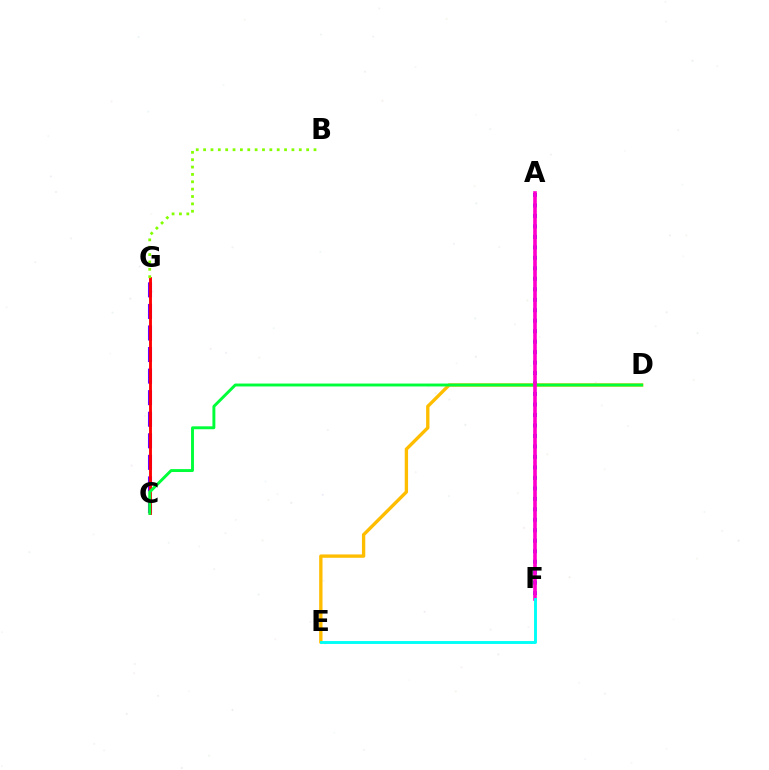{('A', 'F'): [{'color': '#004bff', 'line_style': 'dotted', 'thickness': 2.85}, {'color': '#ff00cf', 'line_style': 'solid', 'thickness': 2.61}], ('C', 'G'): [{'color': '#7200ff', 'line_style': 'dashed', 'thickness': 2.93}, {'color': '#ff0000', 'line_style': 'solid', 'thickness': 2.06}], ('D', 'E'): [{'color': '#ffbd00', 'line_style': 'solid', 'thickness': 2.41}], ('B', 'G'): [{'color': '#84ff00', 'line_style': 'dotted', 'thickness': 2.0}], ('C', 'D'): [{'color': '#00ff39', 'line_style': 'solid', 'thickness': 2.1}], ('E', 'F'): [{'color': '#00fff6', 'line_style': 'solid', 'thickness': 2.09}]}